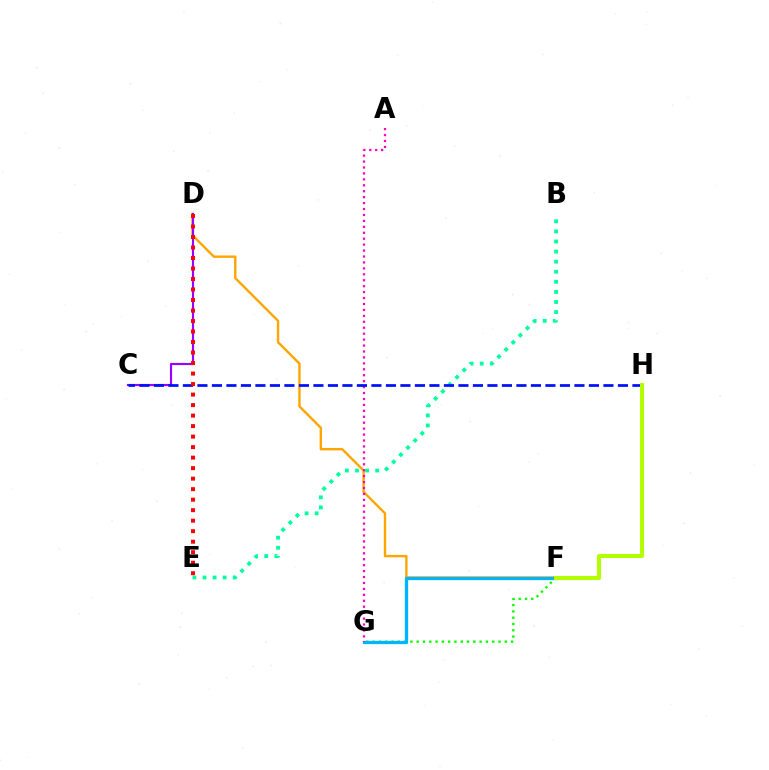{('D', 'F'): [{'color': '#ffa500', 'line_style': 'solid', 'thickness': 1.72}], ('F', 'G'): [{'color': '#08ff00', 'line_style': 'dotted', 'thickness': 1.71}, {'color': '#00b5ff', 'line_style': 'solid', 'thickness': 2.37}], ('B', 'E'): [{'color': '#00ff9d', 'line_style': 'dotted', 'thickness': 2.74}], ('C', 'D'): [{'color': '#9b00ff', 'line_style': 'solid', 'thickness': 1.54}], ('A', 'G'): [{'color': '#ff00bd', 'line_style': 'dotted', 'thickness': 1.61}], ('C', 'H'): [{'color': '#0010ff', 'line_style': 'dashed', 'thickness': 1.97}], ('D', 'E'): [{'color': '#ff0000', 'line_style': 'dotted', 'thickness': 2.85}], ('F', 'H'): [{'color': '#b3ff00', 'line_style': 'solid', 'thickness': 2.92}]}